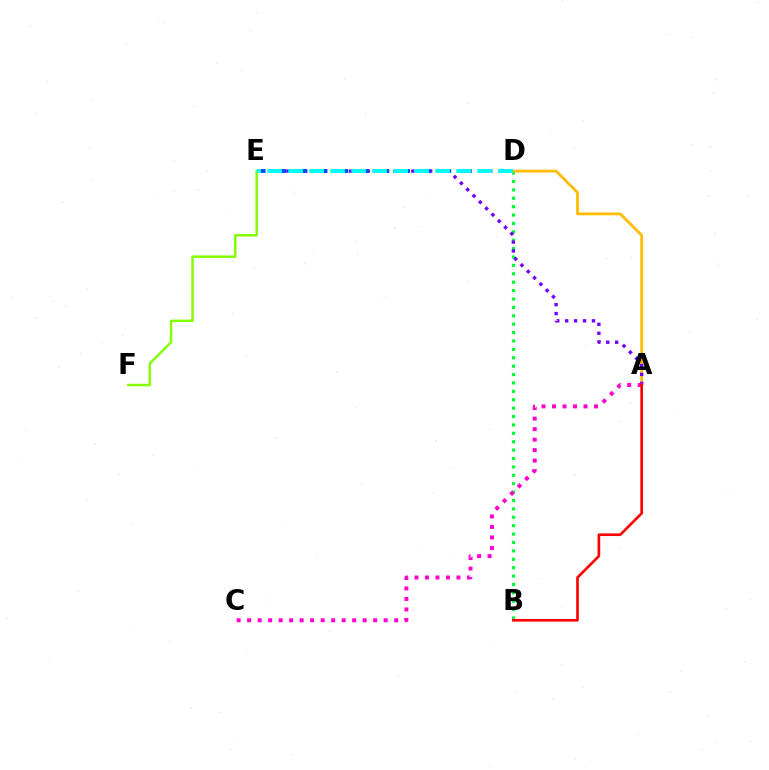{('B', 'D'): [{'color': '#00ff39', 'line_style': 'dotted', 'thickness': 2.28}], ('E', 'F'): [{'color': '#84ff00', 'line_style': 'solid', 'thickness': 1.78}], ('A', 'D'): [{'color': '#ffbd00', 'line_style': 'solid', 'thickness': 2.02}], ('A', 'E'): [{'color': '#7200ff', 'line_style': 'dotted', 'thickness': 2.42}], ('A', 'C'): [{'color': '#ff00cf', 'line_style': 'dotted', 'thickness': 2.85}], ('A', 'B'): [{'color': '#ff0000', 'line_style': 'solid', 'thickness': 1.91}], ('D', 'E'): [{'color': '#004bff', 'line_style': 'dashed', 'thickness': 2.8}, {'color': '#00fff6', 'line_style': 'dashed', 'thickness': 2.85}]}